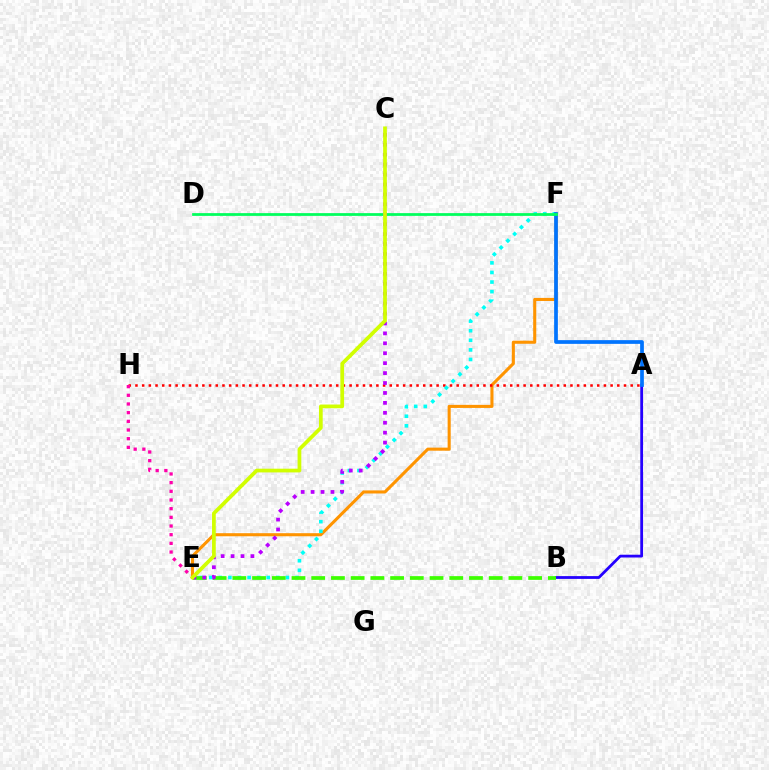{('E', 'F'): [{'color': '#ff9400', 'line_style': 'solid', 'thickness': 2.22}, {'color': '#00fff6', 'line_style': 'dotted', 'thickness': 2.6}], ('A', 'H'): [{'color': '#ff0000', 'line_style': 'dotted', 'thickness': 1.82}], ('A', 'B'): [{'color': '#2500ff', 'line_style': 'solid', 'thickness': 2.01}], ('A', 'F'): [{'color': '#0074ff', 'line_style': 'solid', 'thickness': 2.68}], ('D', 'F'): [{'color': '#00ff5c', 'line_style': 'solid', 'thickness': 1.99}], ('B', 'E'): [{'color': '#3dff00', 'line_style': 'dashed', 'thickness': 2.68}], ('E', 'H'): [{'color': '#ff00ac', 'line_style': 'dotted', 'thickness': 2.36}], ('C', 'E'): [{'color': '#b900ff', 'line_style': 'dotted', 'thickness': 2.7}, {'color': '#d1ff00', 'line_style': 'solid', 'thickness': 2.68}]}